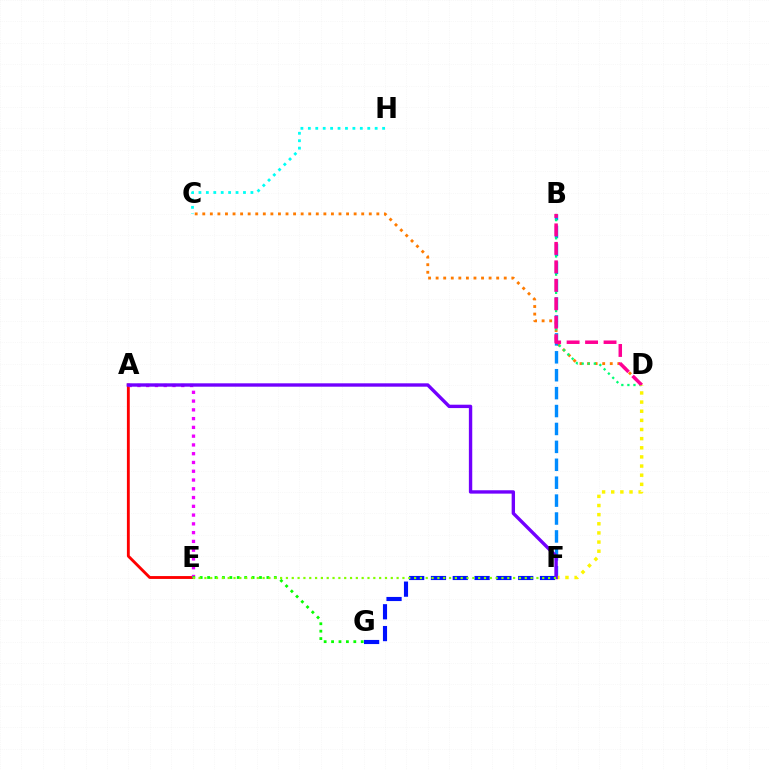{('C', 'D'): [{'color': '#ff7c00', 'line_style': 'dotted', 'thickness': 2.06}], ('B', 'F'): [{'color': '#008cff', 'line_style': 'dashed', 'thickness': 2.43}], ('B', 'D'): [{'color': '#00ff74', 'line_style': 'dotted', 'thickness': 1.65}, {'color': '#ff0094', 'line_style': 'dashed', 'thickness': 2.51}], ('A', 'E'): [{'color': '#ff0000', 'line_style': 'solid', 'thickness': 2.06}, {'color': '#ee00ff', 'line_style': 'dotted', 'thickness': 2.38}], ('F', 'G'): [{'color': '#0010ff', 'line_style': 'dashed', 'thickness': 2.96}], ('E', 'G'): [{'color': '#08ff00', 'line_style': 'dotted', 'thickness': 2.01}], ('C', 'H'): [{'color': '#00fff6', 'line_style': 'dotted', 'thickness': 2.02}], ('D', 'F'): [{'color': '#fcf500', 'line_style': 'dotted', 'thickness': 2.48}], ('A', 'F'): [{'color': '#7200ff', 'line_style': 'solid', 'thickness': 2.43}], ('E', 'F'): [{'color': '#84ff00', 'line_style': 'dotted', 'thickness': 1.58}]}